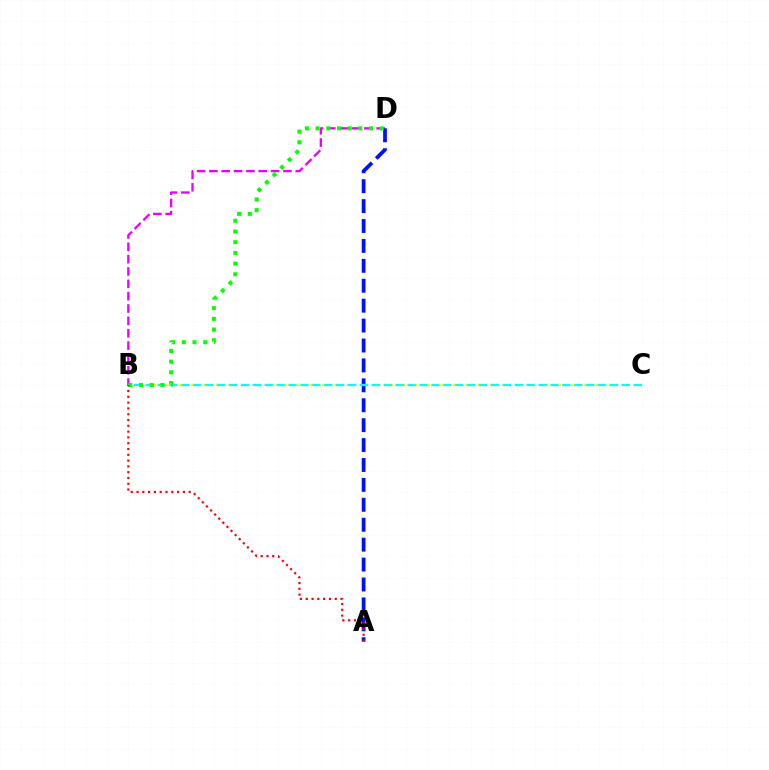{('B', 'C'): [{'color': '#fcf500', 'line_style': 'dotted', 'thickness': 1.69}, {'color': '#00fff6', 'line_style': 'dashed', 'thickness': 1.62}], ('B', 'D'): [{'color': '#ee00ff', 'line_style': 'dashed', 'thickness': 1.68}, {'color': '#08ff00', 'line_style': 'dotted', 'thickness': 2.9}], ('A', 'D'): [{'color': '#0010ff', 'line_style': 'dashed', 'thickness': 2.71}], ('A', 'B'): [{'color': '#ff0000', 'line_style': 'dotted', 'thickness': 1.57}]}